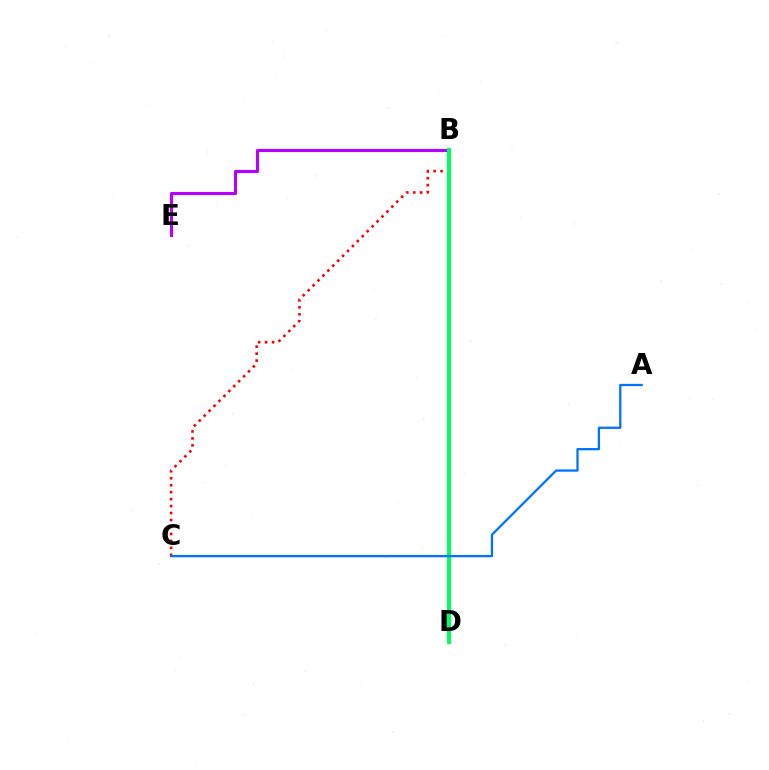{('B', 'E'): [{'color': '#b900ff', 'line_style': 'solid', 'thickness': 2.23}], ('B', 'C'): [{'color': '#ff0000', 'line_style': 'dotted', 'thickness': 1.89}], ('B', 'D'): [{'color': '#d1ff00', 'line_style': 'dashed', 'thickness': 1.69}, {'color': '#00ff5c', 'line_style': 'solid', 'thickness': 2.94}], ('A', 'C'): [{'color': '#0074ff', 'line_style': 'solid', 'thickness': 1.65}]}